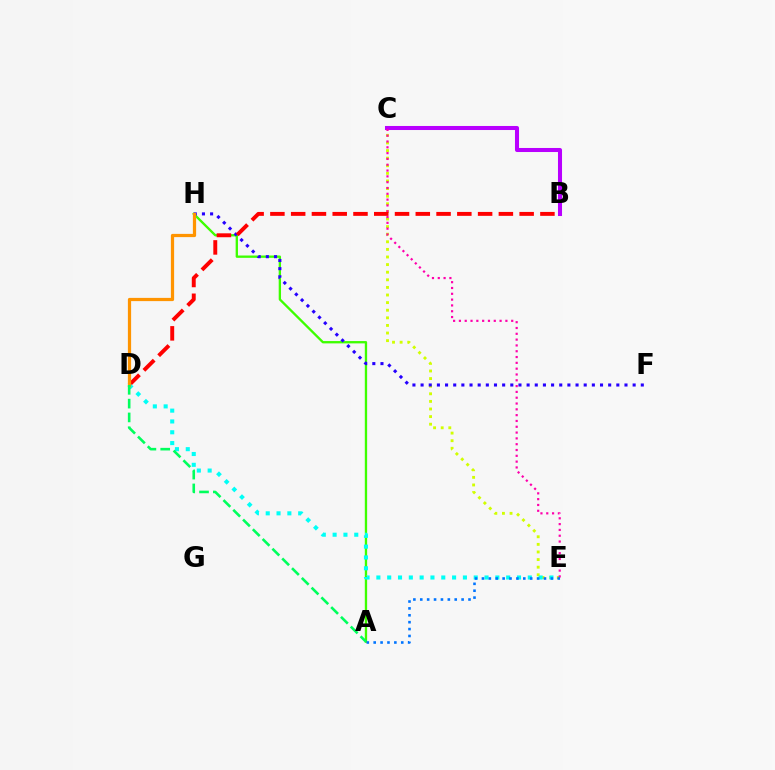{('C', 'E'): [{'color': '#d1ff00', 'line_style': 'dotted', 'thickness': 2.07}, {'color': '#ff00ac', 'line_style': 'dotted', 'thickness': 1.58}], ('B', 'C'): [{'color': '#b900ff', 'line_style': 'solid', 'thickness': 2.91}], ('A', 'H'): [{'color': '#3dff00', 'line_style': 'solid', 'thickness': 1.68}], ('F', 'H'): [{'color': '#2500ff', 'line_style': 'dotted', 'thickness': 2.22}], ('B', 'D'): [{'color': '#ff0000', 'line_style': 'dashed', 'thickness': 2.82}], ('D', 'E'): [{'color': '#00fff6', 'line_style': 'dotted', 'thickness': 2.94}], ('D', 'H'): [{'color': '#ff9400', 'line_style': 'solid', 'thickness': 2.33}], ('A', 'D'): [{'color': '#00ff5c', 'line_style': 'dashed', 'thickness': 1.88}], ('A', 'E'): [{'color': '#0074ff', 'line_style': 'dotted', 'thickness': 1.87}]}